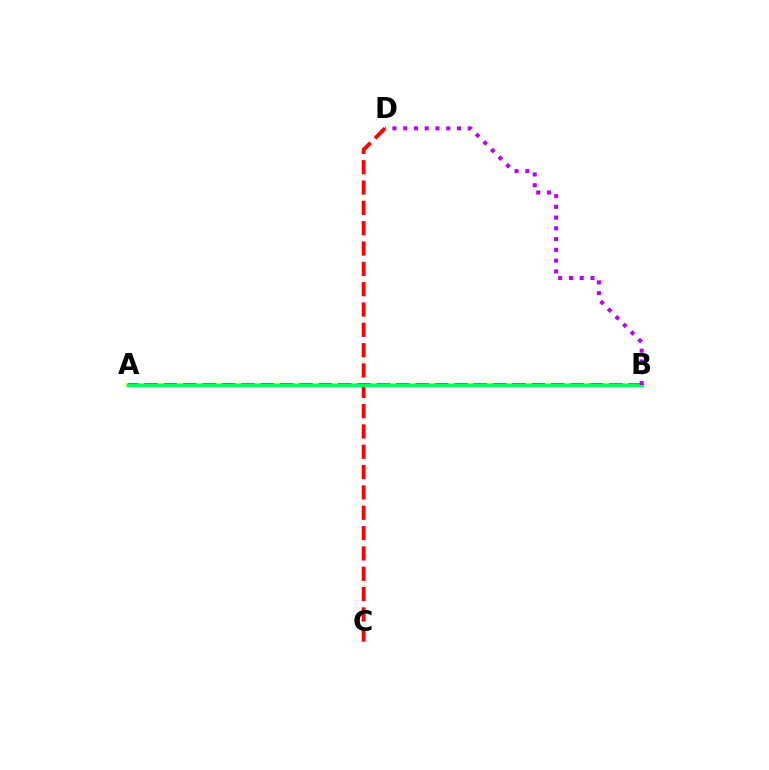{('A', 'B'): [{'color': '#d1ff00', 'line_style': 'solid', 'thickness': 2.79}, {'color': '#0074ff', 'line_style': 'dashed', 'thickness': 2.63}, {'color': '#00ff5c', 'line_style': 'solid', 'thickness': 2.43}], ('C', 'D'): [{'color': '#ff0000', 'line_style': 'dashed', 'thickness': 2.76}], ('B', 'D'): [{'color': '#b900ff', 'line_style': 'dotted', 'thickness': 2.92}]}